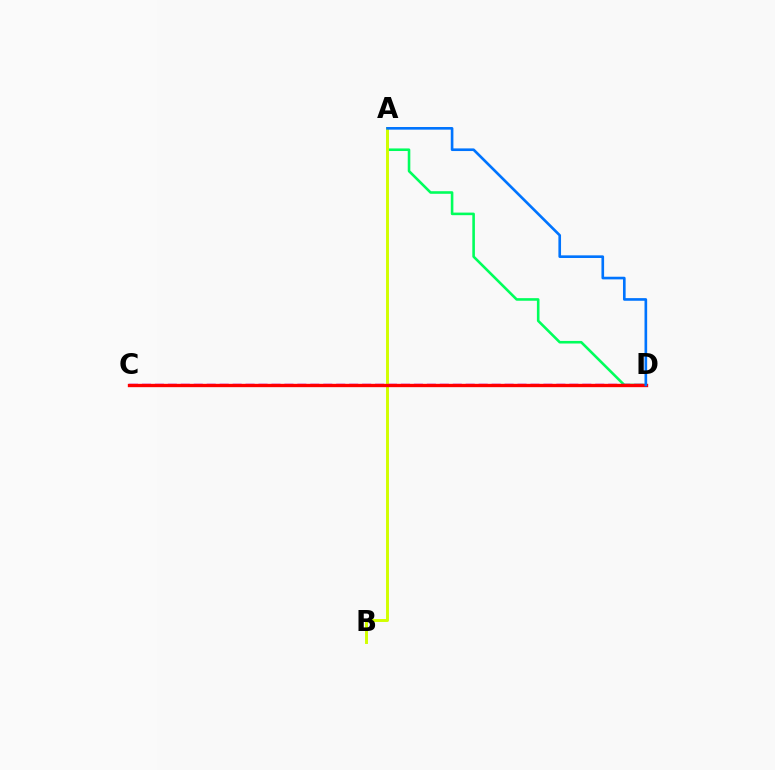{('A', 'D'): [{'color': '#00ff5c', 'line_style': 'solid', 'thickness': 1.86}, {'color': '#0074ff', 'line_style': 'solid', 'thickness': 1.9}], ('C', 'D'): [{'color': '#b900ff', 'line_style': 'dashed', 'thickness': 1.76}, {'color': '#ff0000', 'line_style': 'solid', 'thickness': 2.41}], ('A', 'B'): [{'color': '#d1ff00', 'line_style': 'solid', 'thickness': 2.12}]}